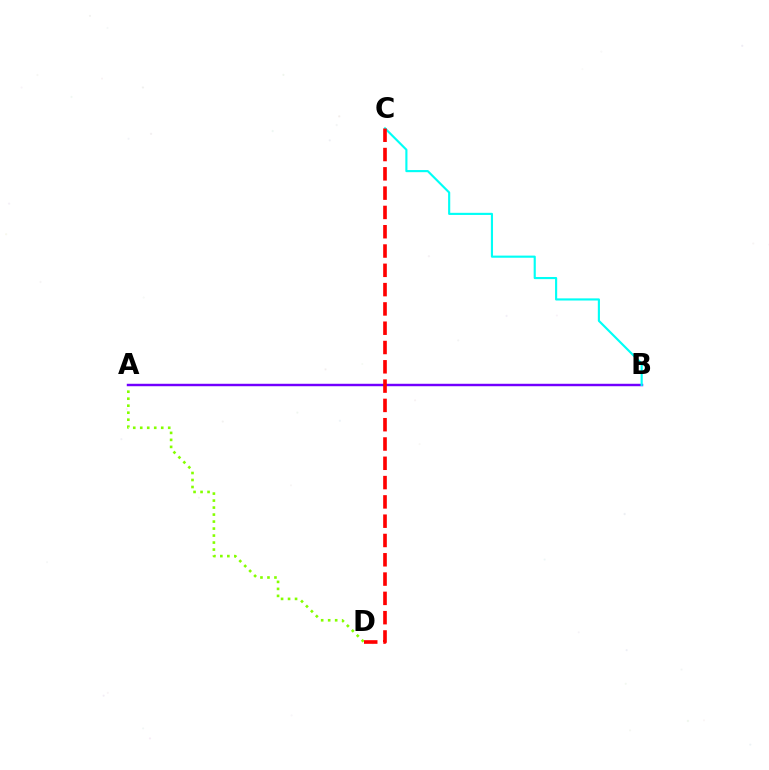{('A', 'D'): [{'color': '#84ff00', 'line_style': 'dotted', 'thickness': 1.9}], ('A', 'B'): [{'color': '#7200ff', 'line_style': 'solid', 'thickness': 1.76}], ('B', 'C'): [{'color': '#00fff6', 'line_style': 'solid', 'thickness': 1.54}], ('C', 'D'): [{'color': '#ff0000', 'line_style': 'dashed', 'thickness': 2.62}]}